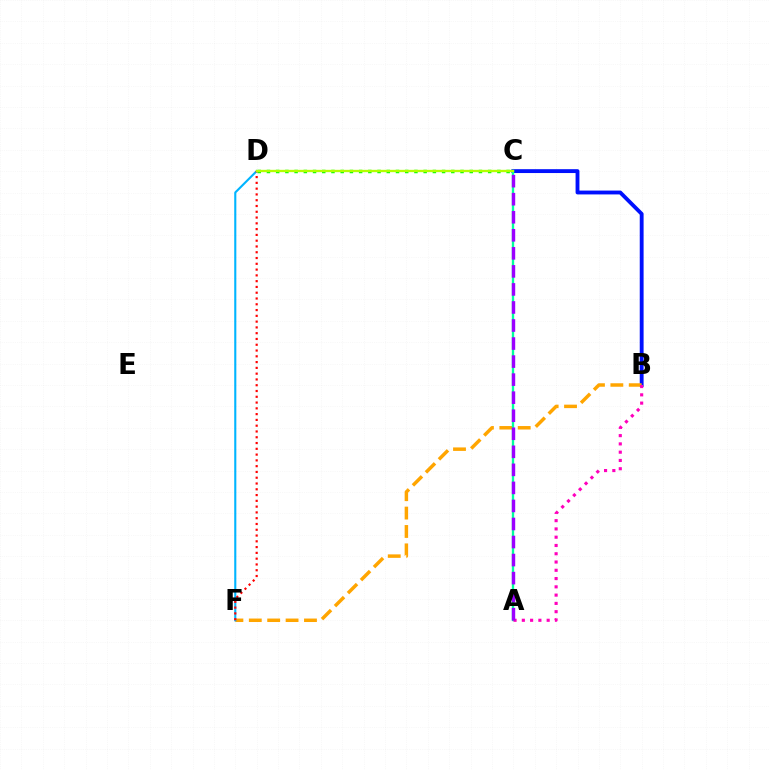{('B', 'C'): [{'color': '#0010ff', 'line_style': 'solid', 'thickness': 2.77}], ('B', 'F'): [{'color': '#ffa500', 'line_style': 'dashed', 'thickness': 2.5}], ('C', 'D'): [{'color': '#08ff00', 'line_style': 'dotted', 'thickness': 2.5}, {'color': '#b3ff00', 'line_style': 'solid', 'thickness': 1.68}], ('A', 'C'): [{'color': '#00ff9d', 'line_style': 'solid', 'thickness': 1.69}, {'color': '#9b00ff', 'line_style': 'dashed', 'thickness': 2.45}], ('D', 'F'): [{'color': '#00b5ff', 'line_style': 'solid', 'thickness': 1.52}, {'color': '#ff0000', 'line_style': 'dotted', 'thickness': 1.57}], ('A', 'B'): [{'color': '#ff00bd', 'line_style': 'dotted', 'thickness': 2.25}]}